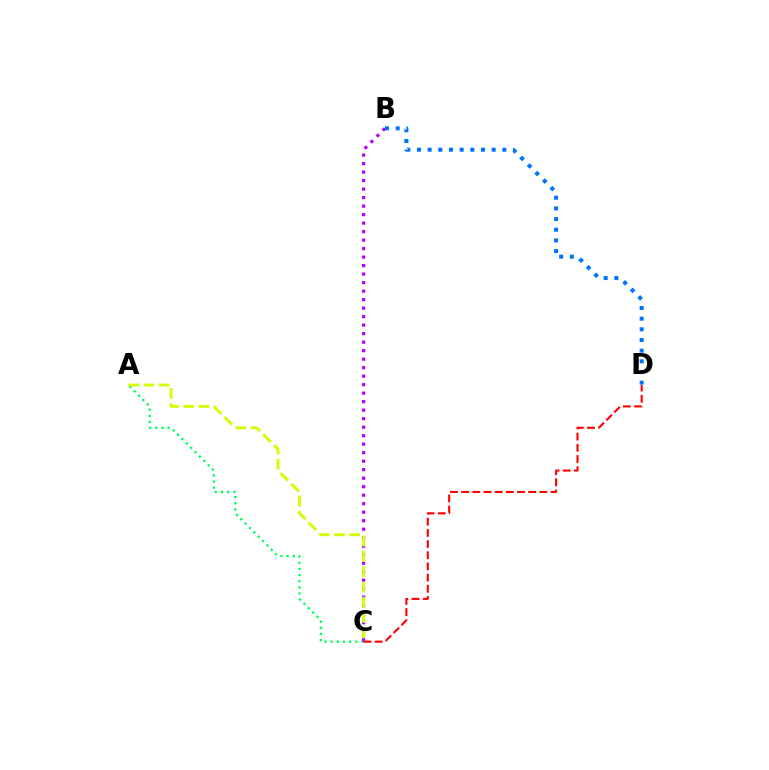{('A', 'C'): [{'color': '#00ff5c', 'line_style': 'dotted', 'thickness': 1.67}, {'color': '#d1ff00', 'line_style': 'dashed', 'thickness': 2.07}], ('B', 'C'): [{'color': '#b900ff', 'line_style': 'dotted', 'thickness': 2.31}], ('C', 'D'): [{'color': '#ff0000', 'line_style': 'dashed', 'thickness': 1.52}], ('B', 'D'): [{'color': '#0074ff', 'line_style': 'dotted', 'thickness': 2.9}]}